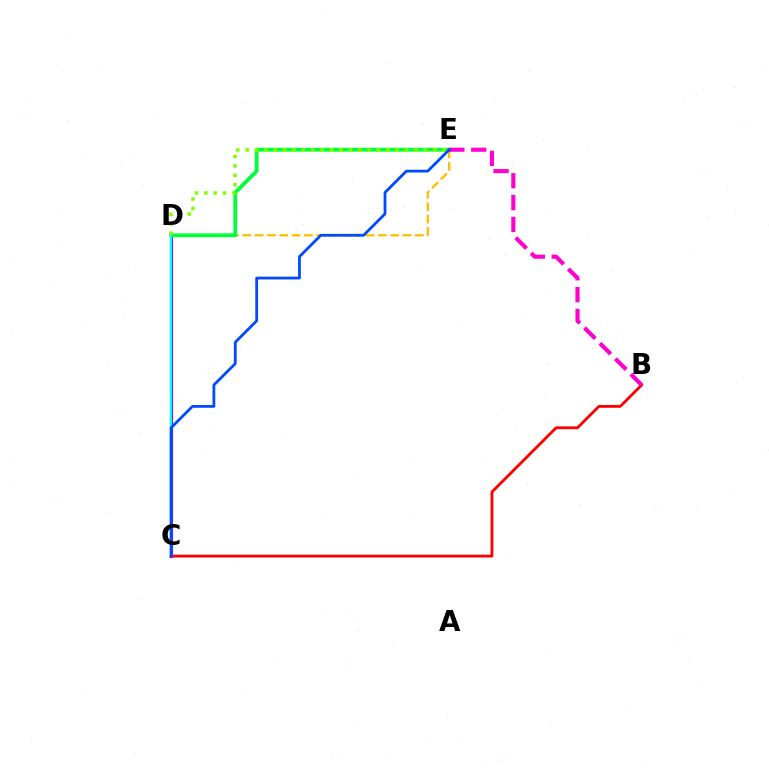{('D', 'E'): [{'color': '#ffbd00', 'line_style': 'dashed', 'thickness': 1.67}, {'color': '#00ff39', 'line_style': 'solid', 'thickness': 2.75}, {'color': '#84ff00', 'line_style': 'dotted', 'thickness': 2.55}], ('C', 'D'): [{'color': '#7200ff', 'line_style': 'solid', 'thickness': 2.26}, {'color': '#00fff6', 'line_style': 'solid', 'thickness': 1.63}], ('B', 'C'): [{'color': '#ff0000', 'line_style': 'solid', 'thickness': 2.02}], ('B', 'E'): [{'color': '#ff00cf', 'line_style': 'dashed', 'thickness': 2.97}], ('C', 'E'): [{'color': '#004bff', 'line_style': 'solid', 'thickness': 2.01}]}